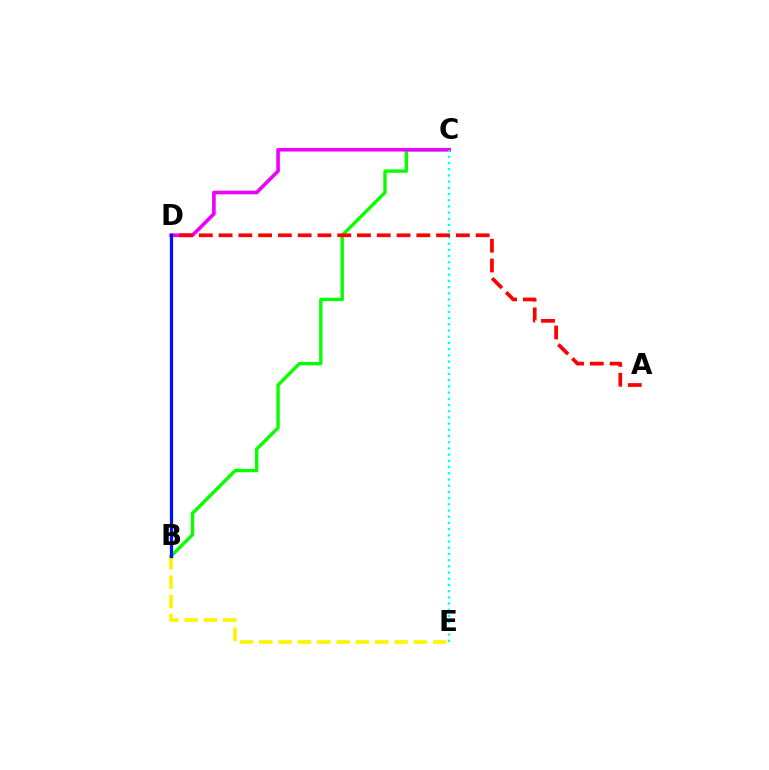{('B', 'E'): [{'color': '#fcf500', 'line_style': 'dashed', 'thickness': 2.63}], ('B', 'C'): [{'color': '#08ff00', 'line_style': 'solid', 'thickness': 2.44}], ('C', 'D'): [{'color': '#ee00ff', 'line_style': 'solid', 'thickness': 2.61}], ('C', 'E'): [{'color': '#00fff6', 'line_style': 'dotted', 'thickness': 1.69}], ('A', 'D'): [{'color': '#ff0000', 'line_style': 'dashed', 'thickness': 2.69}], ('B', 'D'): [{'color': '#0010ff', 'line_style': 'solid', 'thickness': 2.33}]}